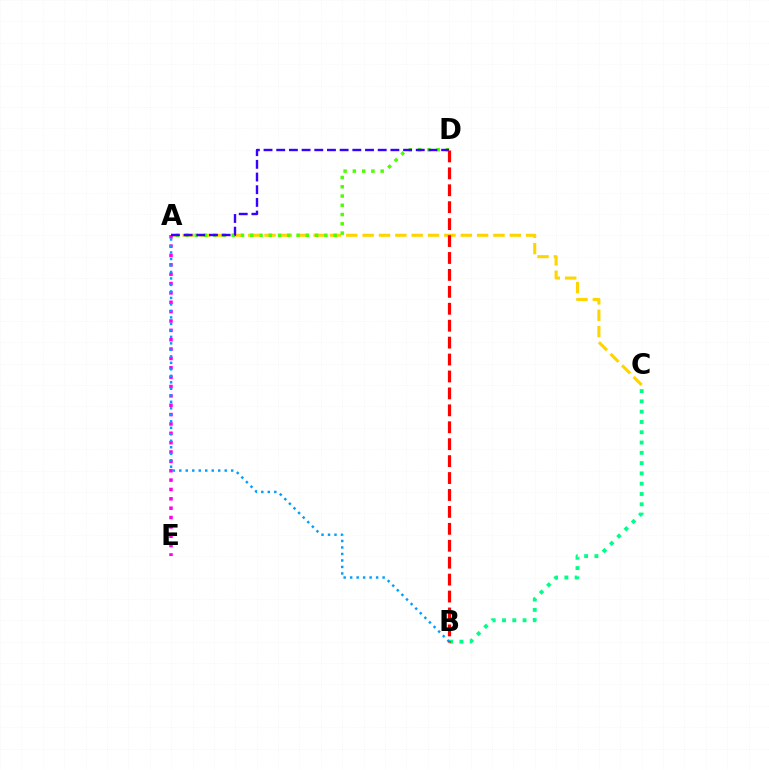{('A', 'C'): [{'color': '#ffd500', 'line_style': 'dashed', 'thickness': 2.22}], ('A', 'E'): [{'color': '#ff00ed', 'line_style': 'dotted', 'thickness': 2.54}], ('B', 'C'): [{'color': '#00ff86', 'line_style': 'dotted', 'thickness': 2.8}], ('A', 'D'): [{'color': '#4fff00', 'line_style': 'dotted', 'thickness': 2.52}, {'color': '#3700ff', 'line_style': 'dashed', 'thickness': 1.72}], ('A', 'B'): [{'color': '#009eff', 'line_style': 'dotted', 'thickness': 1.76}], ('B', 'D'): [{'color': '#ff0000', 'line_style': 'dashed', 'thickness': 2.3}]}